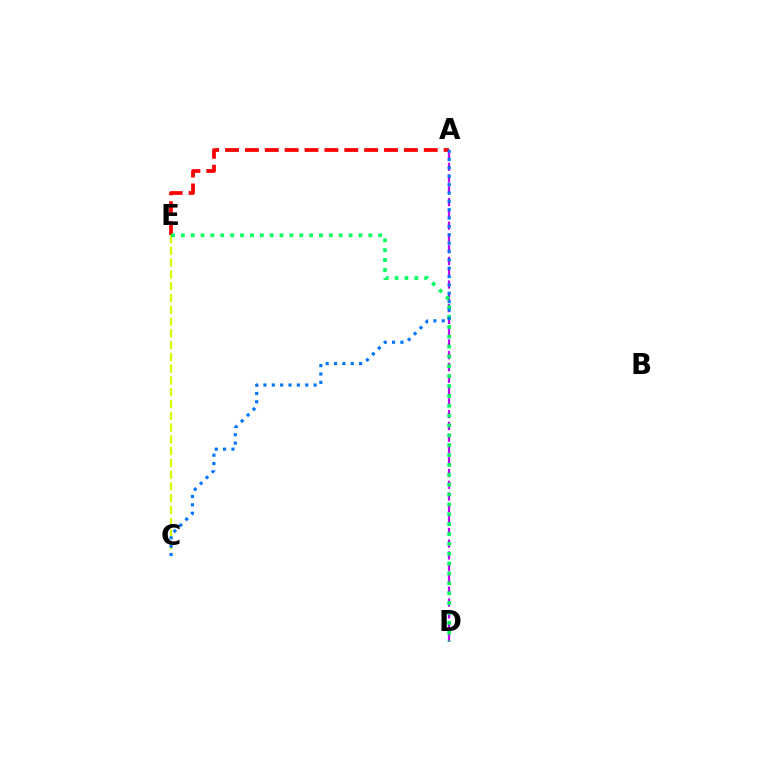{('A', 'E'): [{'color': '#ff0000', 'line_style': 'dashed', 'thickness': 2.7}], ('A', 'D'): [{'color': '#b900ff', 'line_style': 'dashed', 'thickness': 1.6}], ('C', 'E'): [{'color': '#d1ff00', 'line_style': 'dashed', 'thickness': 1.6}], ('D', 'E'): [{'color': '#00ff5c', 'line_style': 'dotted', 'thickness': 2.68}], ('A', 'C'): [{'color': '#0074ff', 'line_style': 'dotted', 'thickness': 2.27}]}